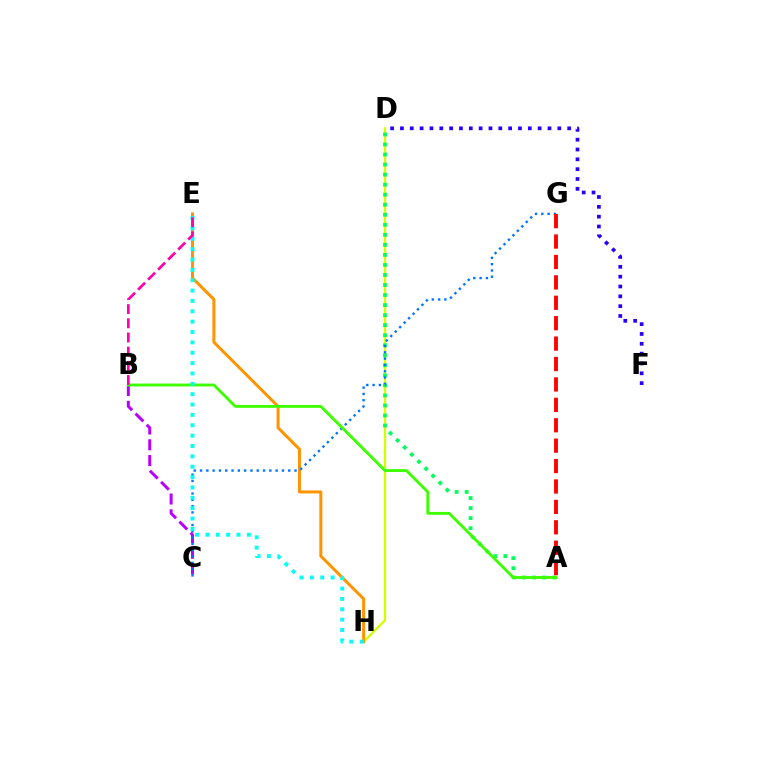{('B', 'C'): [{'color': '#b900ff', 'line_style': 'dashed', 'thickness': 2.14}], ('D', 'H'): [{'color': '#d1ff00', 'line_style': 'solid', 'thickness': 1.66}], ('A', 'D'): [{'color': '#00ff5c', 'line_style': 'dotted', 'thickness': 2.73}], ('E', 'H'): [{'color': '#ff9400', 'line_style': 'solid', 'thickness': 2.16}, {'color': '#00fff6', 'line_style': 'dotted', 'thickness': 2.82}], ('C', 'G'): [{'color': '#0074ff', 'line_style': 'dotted', 'thickness': 1.71}], ('A', 'G'): [{'color': '#ff0000', 'line_style': 'dashed', 'thickness': 2.77}], ('A', 'B'): [{'color': '#3dff00', 'line_style': 'solid', 'thickness': 2.05}], ('D', 'F'): [{'color': '#2500ff', 'line_style': 'dotted', 'thickness': 2.67}], ('B', 'E'): [{'color': '#ff00ac', 'line_style': 'dashed', 'thickness': 1.93}]}